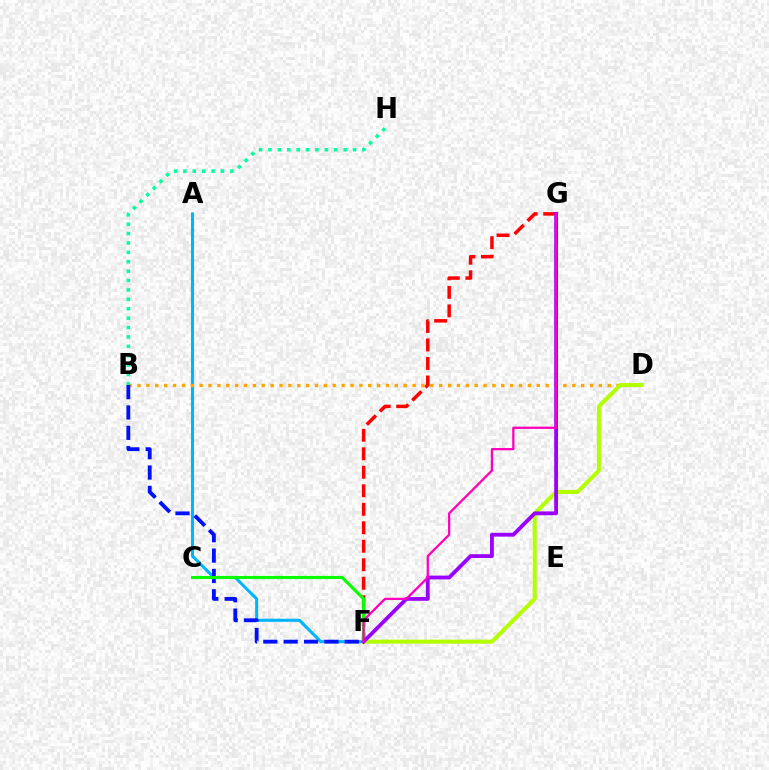{('F', 'G'): [{'color': '#ff0000', 'line_style': 'dashed', 'thickness': 2.51}, {'color': '#9b00ff', 'line_style': 'solid', 'thickness': 2.75}, {'color': '#ff00bd', 'line_style': 'solid', 'thickness': 1.64}], ('A', 'F'): [{'color': '#00b5ff', 'line_style': 'solid', 'thickness': 2.2}], ('B', 'D'): [{'color': '#ffa500', 'line_style': 'dotted', 'thickness': 2.41}], ('B', 'F'): [{'color': '#0010ff', 'line_style': 'dashed', 'thickness': 2.77}], ('B', 'H'): [{'color': '#00ff9d', 'line_style': 'dotted', 'thickness': 2.55}], ('C', 'F'): [{'color': '#08ff00', 'line_style': 'solid', 'thickness': 2.23}], ('D', 'F'): [{'color': '#b3ff00', 'line_style': 'solid', 'thickness': 2.88}]}